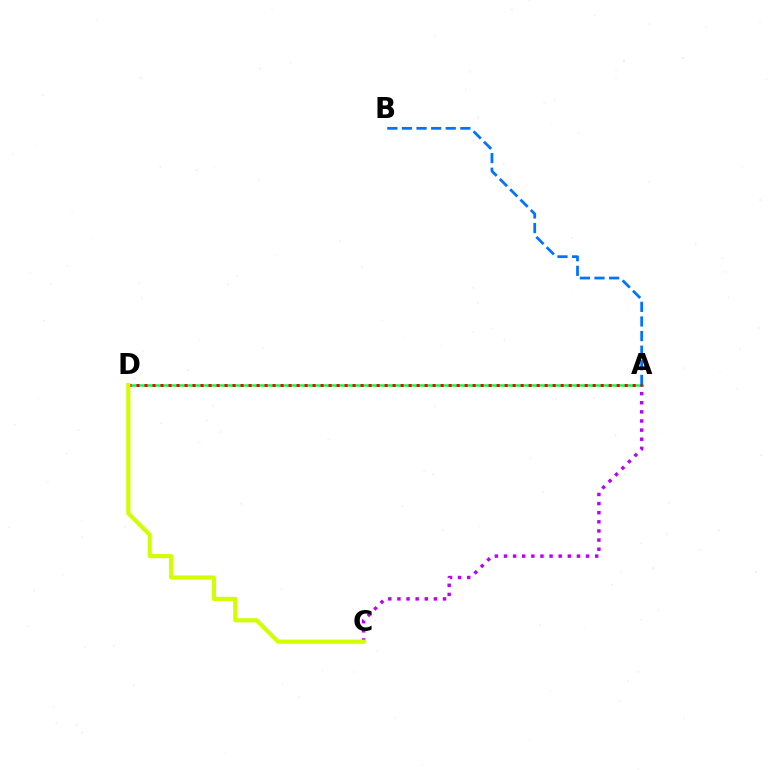{('A', 'D'): [{'color': '#00ff5c', 'line_style': 'solid', 'thickness': 1.81}, {'color': '#ff0000', 'line_style': 'dotted', 'thickness': 2.17}], ('A', 'B'): [{'color': '#0074ff', 'line_style': 'dashed', 'thickness': 1.98}], ('A', 'C'): [{'color': '#b900ff', 'line_style': 'dotted', 'thickness': 2.48}], ('C', 'D'): [{'color': '#d1ff00', 'line_style': 'solid', 'thickness': 2.99}]}